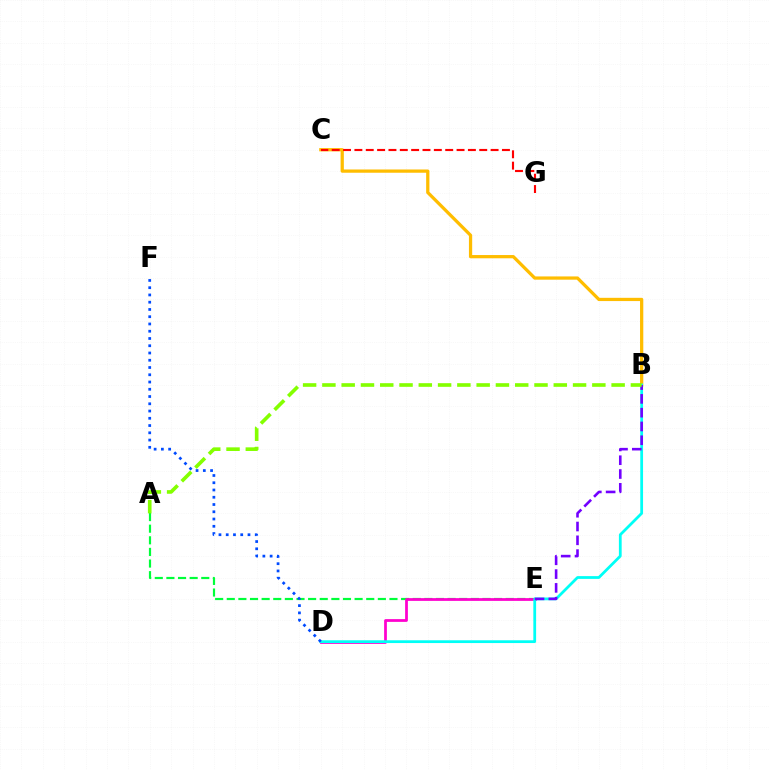{('A', 'E'): [{'color': '#00ff39', 'line_style': 'dashed', 'thickness': 1.58}], ('B', 'C'): [{'color': '#ffbd00', 'line_style': 'solid', 'thickness': 2.34}], ('D', 'E'): [{'color': '#ff00cf', 'line_style': 'solid', 'thickness': 1.98}], ('B', 'D'): [{'color': '#00fff6', 'line_style': 'solid', 'thickness': 1.99}], ('B', 'E'): [{'color': '#7200ff', 'line_style': 'dashed', 'thickness': 1.87}], ('C', 'G'): [{'color': '#ff0000', 'line_style': 'dashed', 'thickness': 1.54}], ('A', 'B'): [{'color': '#84ff00', 'line_style': 'dashed', 'thickness': 2.62}], ('D', 'F'): [{'color': '#004bff', 'line_style': 'dotted', 'thickness': 1.97}]}